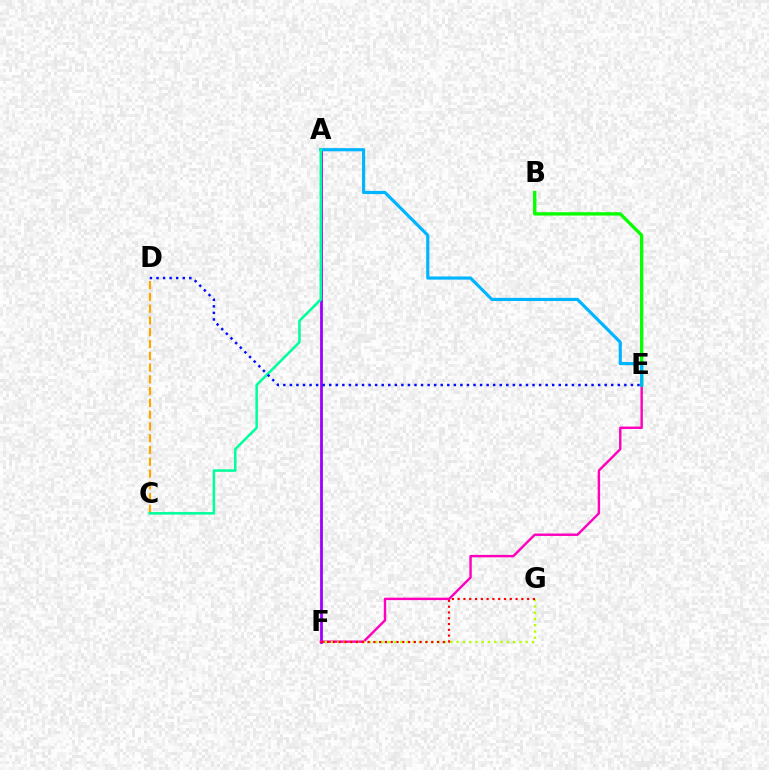{('A', 'F'): [{'color': '#9b00ff', 'line_style': 'solid', 'thickness': 2.01}], ('E', 'F'): [{'color': '#ff00bd', 'line_style': 'solid', 'thickness': 1.74}], ('C', 'D'): [{'color': '#ffa500', 'line_style': 'dashed', 'thickness': 1.6}], ('F', 'G'): [{'color': '#b3ff00', 'line_style': 'dotted', 'thickness': 1.7}, {'color': '#ff0000', 'line_style': 'dotted', 'thickness': 1.57}], ('B', 'E'): [{'color': '#08ff00', 'line_style': 'solid', 'thickness': 2.41}], ('A', 'E'): [{'color': '#00b5ff', 'line_style': 'solid', 'thickness': 2.28}], ('A', 'C'): [{'color': '#00ff9d', 'line_style': 'solid', 'thickness': 1.84}], ('D', 'E'): [{'color': '#0010ff', 'line_style': 'dotted', 'thickness': 1.78}]}